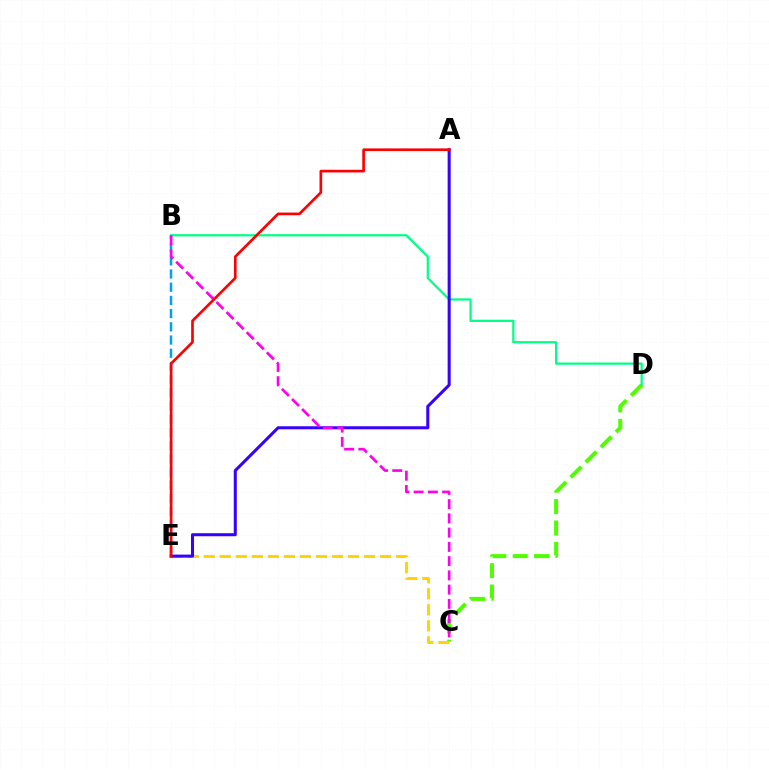{('C', 'D'): [{'color': '#4fff00', 'line_style': 'dashed', 'thickness': 2.9}], ('B', 'E'): [{'color': '#009eff', 'line_style': 'dashed', 'thickness': 1.79}], ('C', 'E'): [{'color': '#ffd500', 'line_style': 'dashed', 'thickness': 2.18}], ('B', 'D'): [{'color': '#00ff86', 'line_style': 'solid', 'thickness': 1.6}], ('A', 'E'): [{'color': '#3700ff', 'line_style': 'solid', 'thickness': 2.19}, {'color': '#ff0000', 'line_style': 'solid', 'thickness': 1.92}], ('B', 'C'): [{'color': '#ff00ed', 'line_style': 'dashed', 'thickness': 1.94}]}